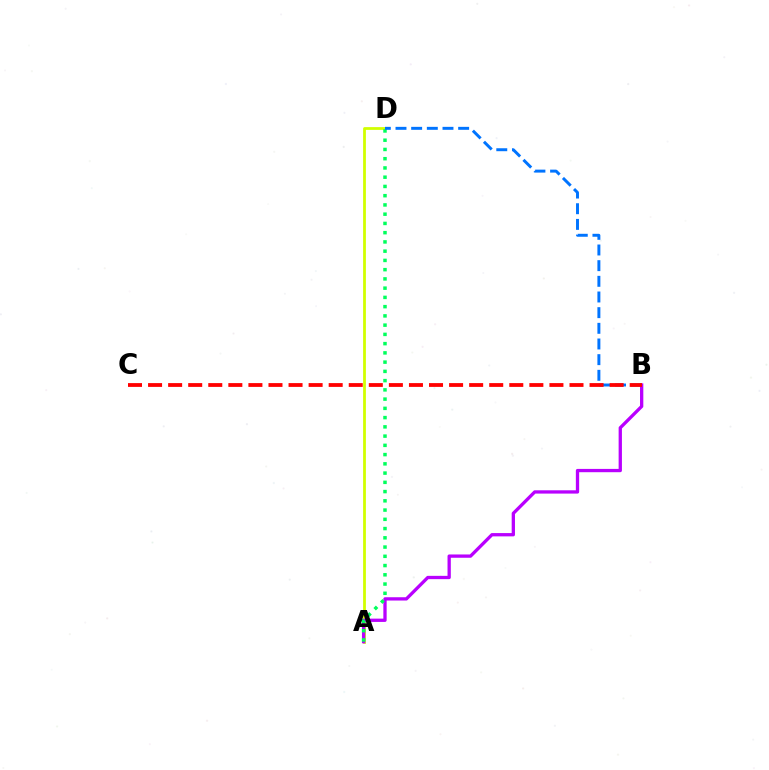{('A', 'D'): [{'color': '#d1ff00', 'line_style': 'solid', 'thickness': 2.0}, {'color': '#00ff5c', 'line_style': 'dotted', 'thickness': 2.51}], ('A', 'B'): [{'color': '#b900ff', 'line_style': 'solid', 'thickness': 2.37}], ('B', 'D'): [{'color': '#0074ff', 'line_style': 'dashed', 'thickness': 2.13}], ('B', 'C'): [{'color': '#ff0000', 'line_style': 'dashed', 'thickness': 2.73}]}